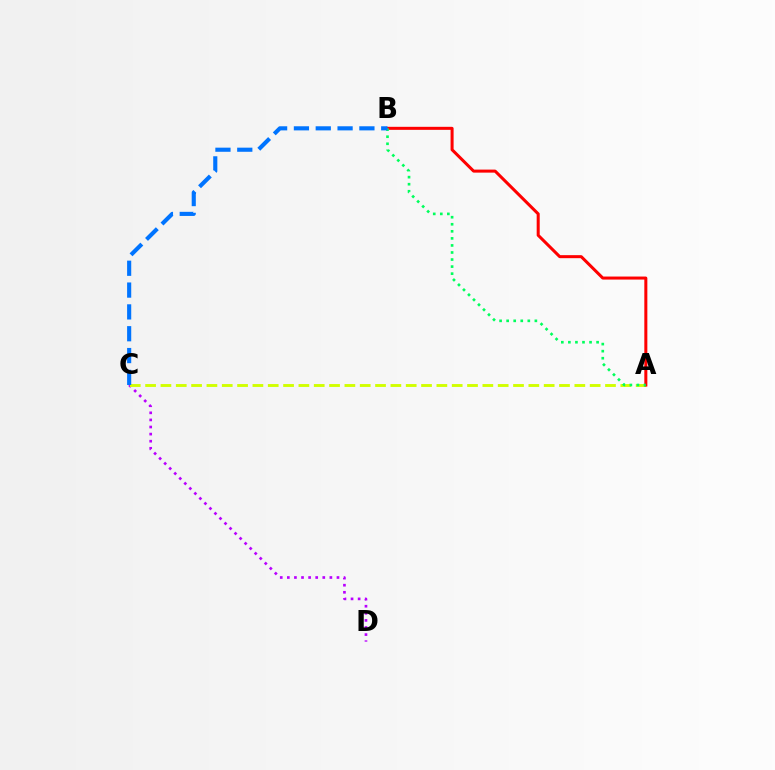{('C', 'D'): [{'color': '#b900ff', 'line_style': 'dotted', 'thickness': 1.93}], ('A', 'C'): [{'color': '#d1ff00', 'line_style': 'dashed', 'thickness': 2.08}], ('A', 'B'): [{'color': '#ff0000', 'line_style': 'solid', 'thickness': 2.18}, {'color': '#00ff5c', 'line_style': 'dotted', 'thickness': 1.92}], ('B', 'C'): [{'color': '#0074ff', 'line_style': 'dashed', 'thickness': 2.96}]}